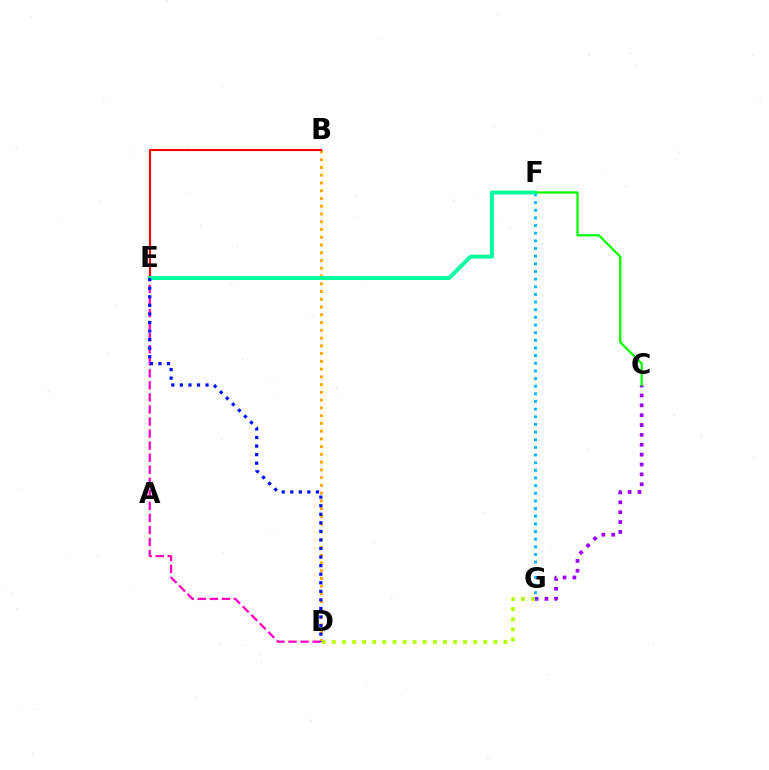{('C', 'G'): [{'color': '#9b00ff', 'line_style': 'dotted', 'thickness': 2.68}], ('B', 'D'): [{'color': '#ffa500', 'line_style': 'dotted', 'thickness': 2.11}], ('D', 'G'): [{'color': '#b3ff00', 'line_style': 'dotted', 'thickness': 2.74}], ('B', 'E'): [{'color': '#ff0000', 'line_style': 'solid', 'thickness': 1.52}], ('F', 'G'): [{'color': '#00b5ff', 'line_style': 'dotted', 'thickness': 2.08}], ('C', 'F'): [{'color': '#08ff00', 'line_style': 'solid', 'thickness': 1.65}], ('D', 'E'): [{'color': '#ff00bd', 'line_style': 'dashed', 'thickness': 1.64}, {'color': '#0010ff', 'line_style': 'dotted', 'thickness': 2.33}], ('E', 'F'): [{'color': '#00ff9d', 'line_style': 'solid', 'thickness': 2.81}]}